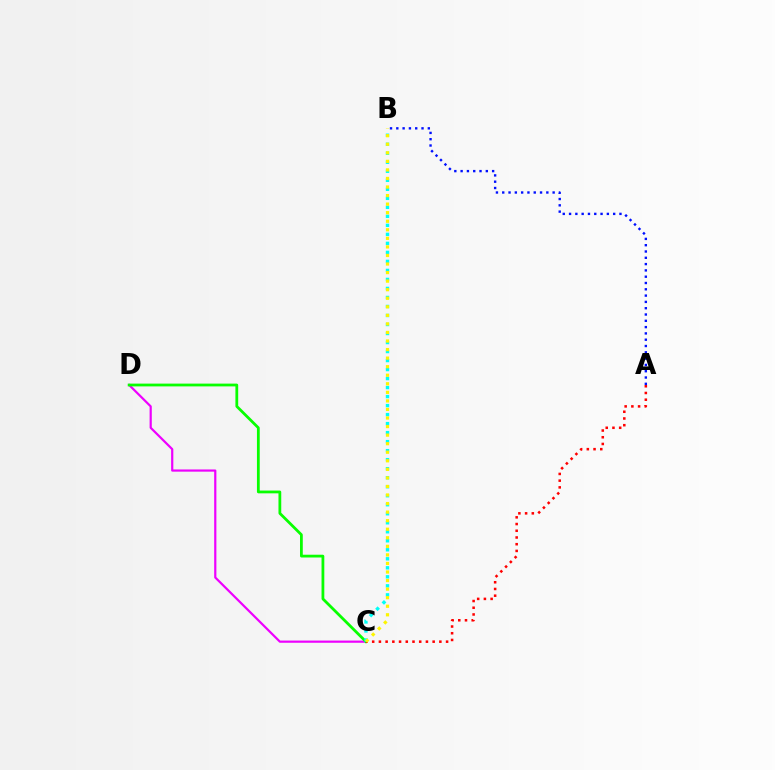{('C', 'D'): [{'color': '#ee00ff', 'line_style': 'solid', 'thickness': 1.58}, {'color': '#08ff00', 'line_style': 'solid', 'thickness': 2.0}], ('B', 'C'): [{'color': '#00fff6', 'line_style': 'dotted', 'thickness': 2.45}, {'color': '#fcf500', 'line_style': 'dotted', 'thickness': 2.32}], ('A', 'C'): [{'color': '#ff0000', 'line_style': 'dotted', 'thickness': 1.82}], ('A', 'B'): [{'color': '#0010ff', 'line_style': 'dotted', 'thickness': 1.71}]}